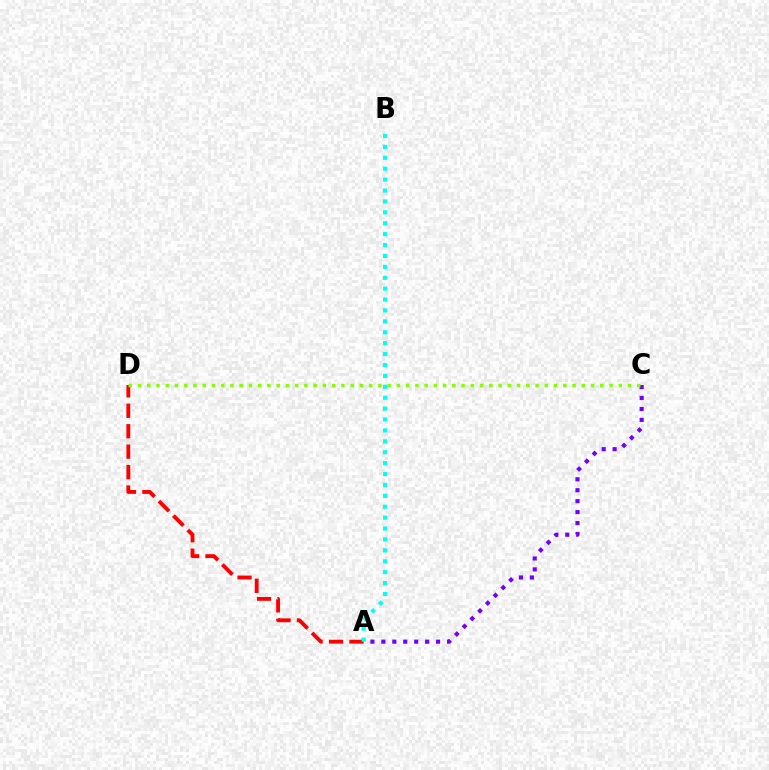{('A', 'D'): [{'color': '#ff0000', 'line_style': 'dashed', 'thickness': 2.78}], ('A', 'C'): [{'color': '#7200ff', 'line_style': 'dotted', 'thickness': 2.97}], ('C', 'D'): [{'color': '#84ff00', 'line_style': 'dotted', 'thickness': 2.51}], ('A', 'B'): [{'color': '#00fff6', 'line_style': 'dotted', 'thickness': 2.96}]}